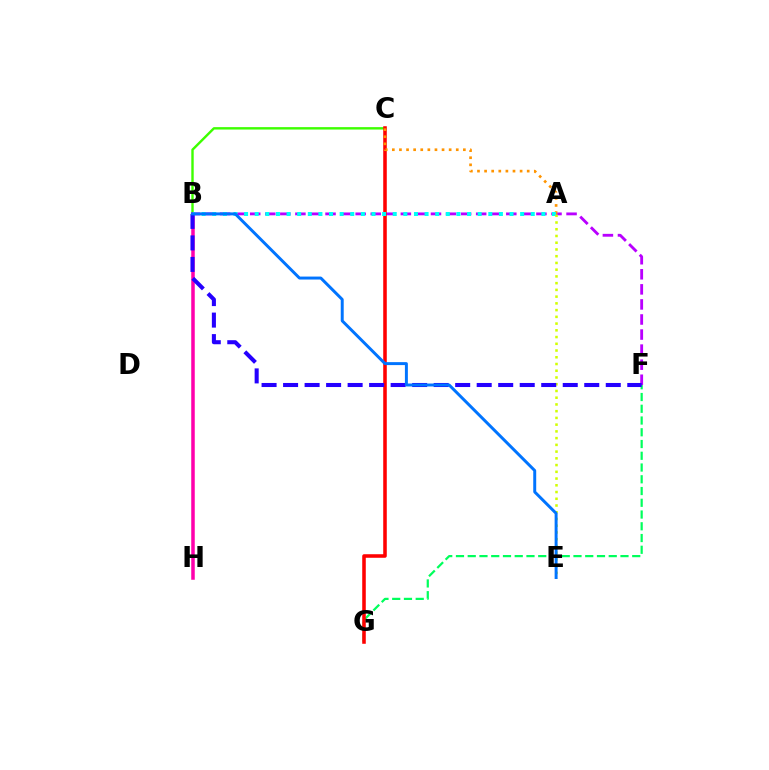{('B', 'C'): [{'color': '#3dff00', 'line_style': 'solid', 'thickness': 1.73}], ('B', 'H'): [{'color': '#ff00ac', 'line_style': 'solid', 'thickness': 2.53}], ('B', 'F'): [{'color': '#b900ff', 'line_style': 'dashed', 'thickness': 2.05}, {'color': '#2500ff', 'line_style': 'dashed', 'thickness': 2.92}], ('F', 'G'): [{'color': '#00ff5c', 'line_style': 'dashed', 'thickness': 1.6}], ('C', 'G'): [{'color': '#ff0000', 'line_style': 'solid', 'thickness': 2.56}], ('A', 'C'): [{'color': '#ff9400', 'line_style': 'dotted', 'thickness': 1.93}], ('A', 'B'): [{'color': '#00fff6', 'line_style': 'dotted', 'thickness': 2.88}], ('A', 'E'): [{'color': '#d1ff00', 'line_style': 'dotted', 'thickness': 1.83}], ('B', 'E'): [{'color': '#0074ff', 'line_style': 'solid', 'thickness': 2.13}]}